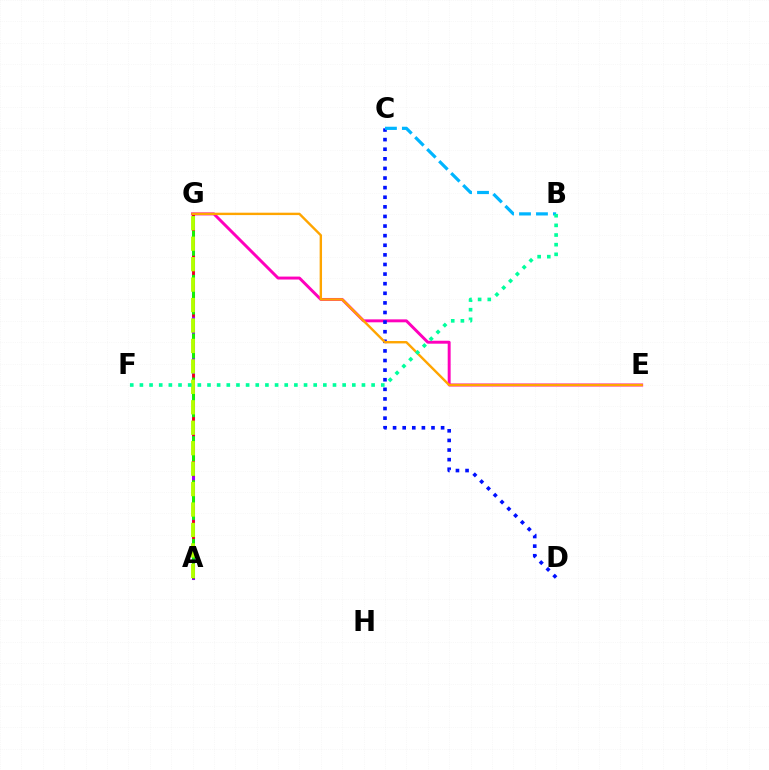{('E', 'G'): [{'color': '#ff00bd', 'line_style': 'solid', 'thickness': 2.12}, {'color': '#ffa500', 'line_style': 'solid', 'thickness': 1.72}], ('C', 'D'): [{'color': '#0010ff', 'line_style': 'dotted', 'thickness': 2.61}], ('A', 'G'): [{'color': '#9b00ff', 'line_style': 'solid', 'thickness': 2.2}, {'color': '#ff0000', 'line_style': 'dashed', 'thickness': 1.81}, {'color': '#08ff00', 'line_style': 'dashed', 'thickness': 1.99}, {'color': '#b3ff00', 'line_style': 'dashed', 'thickness': 2.78}], ('B', 'C'): [{'color': '#00b5ff', 'line_style': 'dashed', 'thickness': 2.3}], ('B', 'F'): [{'color': '#00ff9d', 'line_style': 'dotted', 'thickness': 2.62}]}